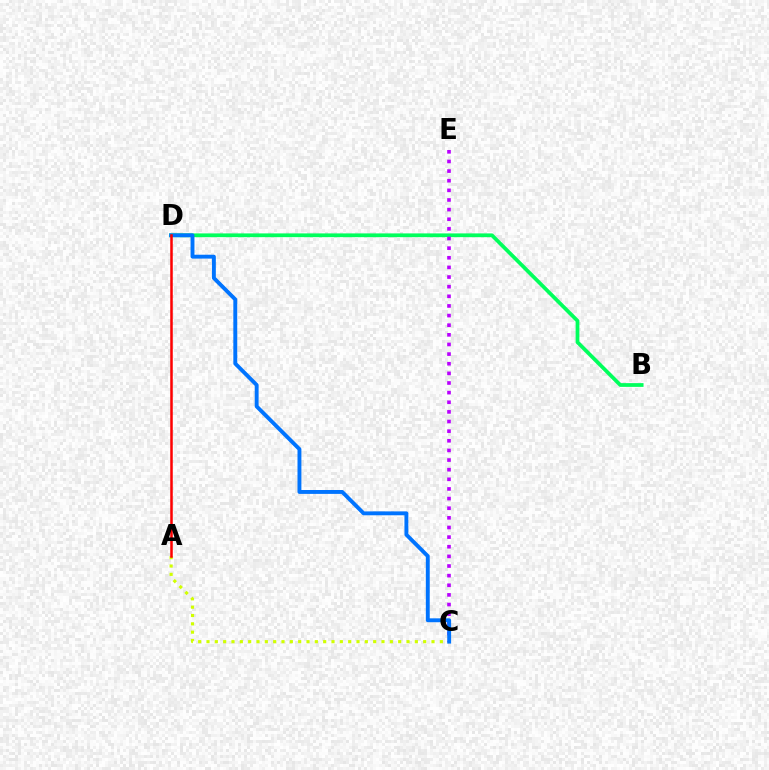{('B', 'D'): [{'color': '#00ff5c', 'line_style': 'solid', 'thickness': 2.7}], ('C', 'E'): [{'color': '#b900ff', 'line_style': 'dotted', 'thickness': 2.62}], ('A', 'C'): [{'color': '#d1ff00', 'line_style': 'dotted', 'thickness': 2.26}], ('C', 'D'): [{'color': '#0074ff', 'line_style': 'solid', 'thickness': 2.8}], ('A', 'D'): [{'color': '#ff0000', 'line_style': 'solid', 'thickness': 1.82}]}